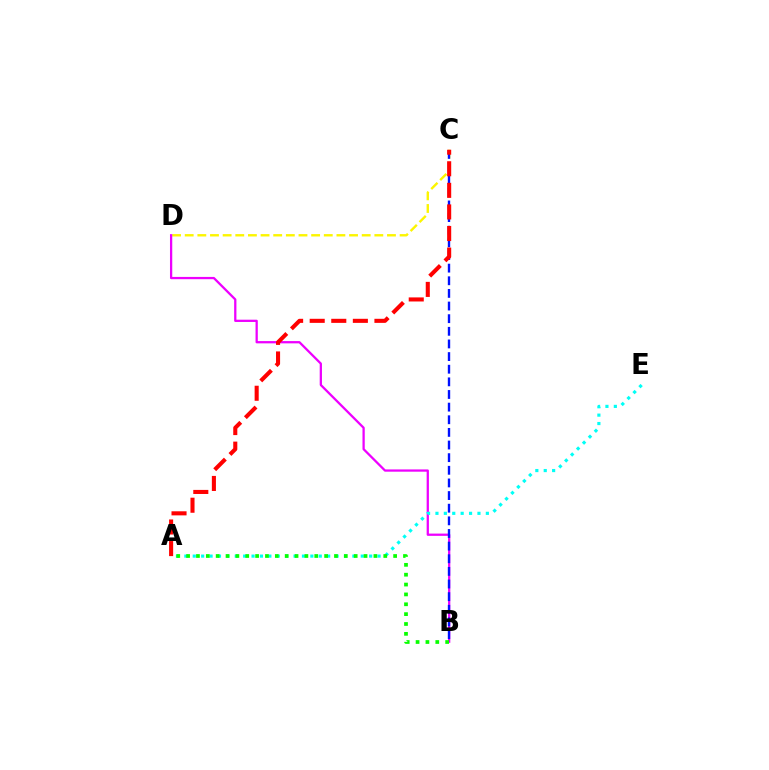{('C', 'D'): [{'color': '#fcf500', 'line_style': 'dashed', 'thickness': 1.72}], ('B', 'D'): [{'color': '#ee00ff', 'line_style': 'solid', 'thickness': 1.63}], ('B', 'C'): [{'color': '#0010ff', 'line_style': 'dashed', 'thickness': 1.72}], ('A', 'C'): [{'color': '#ff0000', 'line_style': 'dashed', 'thickness': 2.93}], ('A', 'E'): [{'color': '#00fff6', 'line_style': 'dotted', 'thickness': 2.28}], ('A', 'B'): [{'color': '#08ff00', 'line_style': 'dotted', 'thickness': 2.68}]}